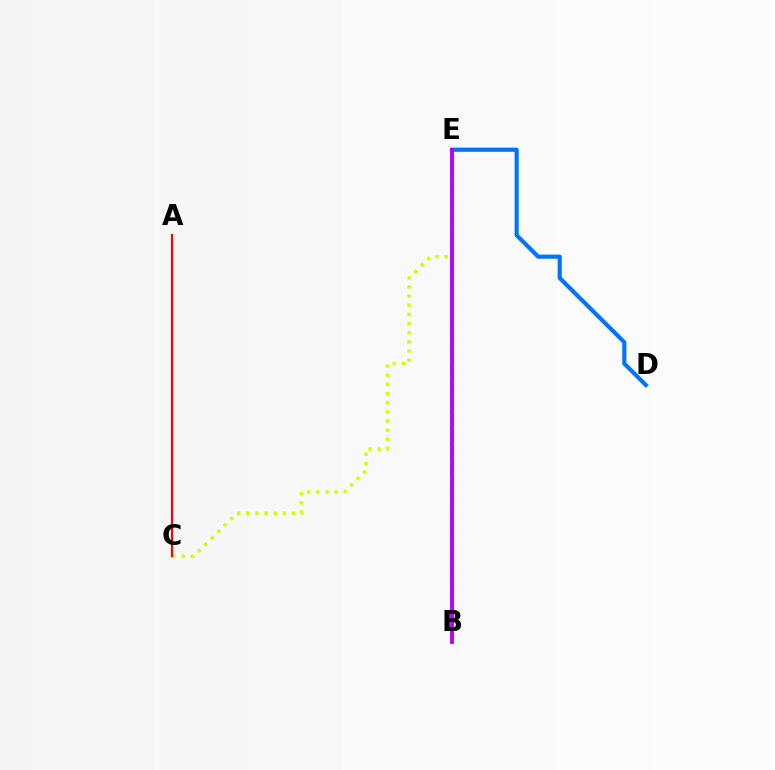{('D', 'E'): [{'color': '#0074ff', 'line_style': 'solid', 'thickness': 2.98}], ('C', 'E'): [{'color': '#d1ff00', 'line_style': 'dotted', 'thickness': 2.49}], ('B', 'E'): [{'color': '#00ff5c', 'line_style': 'dashed', 'thickness': 2.11}, {'color': '#b900ff', 'line_style': 'solid', 'thickness': 2.78}], ('A', 'C'): [{'color': '#ff0000', 'line_style': 'solid', 'thickness': 1.61}]}